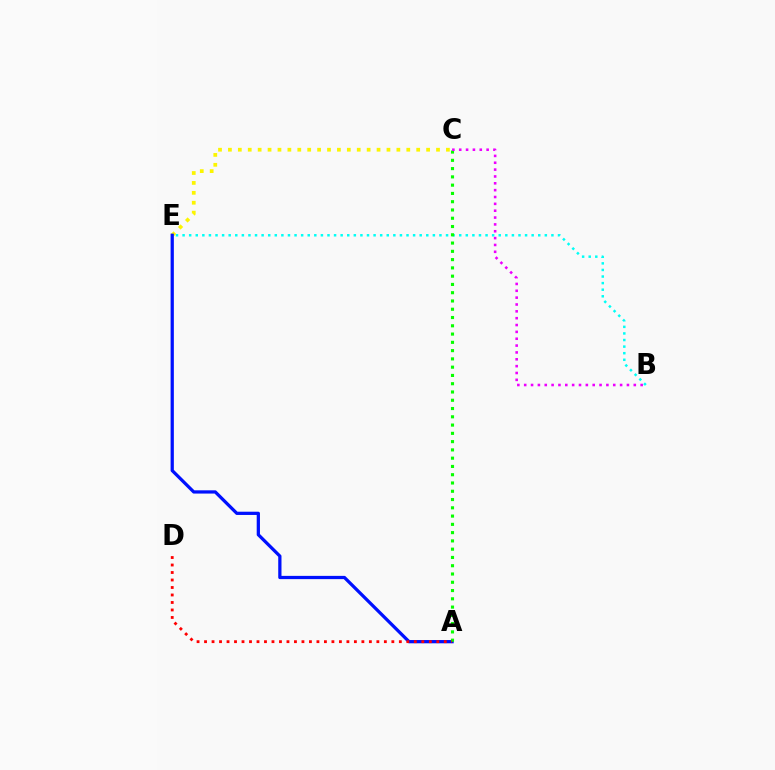{('B', 'E'): [{'color': '#00fff6', 'line_style': 'dotted', 'thickness': 1.79}], ('C', 'E'): [{'color': '#fcf500', 'line_style': 'dotted', 'thickness': 2.69}], ('A', 'E'): [{'color': '#0010ff', 'line_style': 'solid', 'thickness': 2.34}], ('A', 'C'): [{'color': '#08ff00', 'line_style': 'dotted', 'thickness': 2.25}], ('B', 'C'): [{'color': '#ee00ff', 'line_style': 'dotted', 'thickness': 1.86}], ('A', 'D'): [{'color': '#ff0000', 'line_style': 'dotted', 'thickness': 2.04}]}